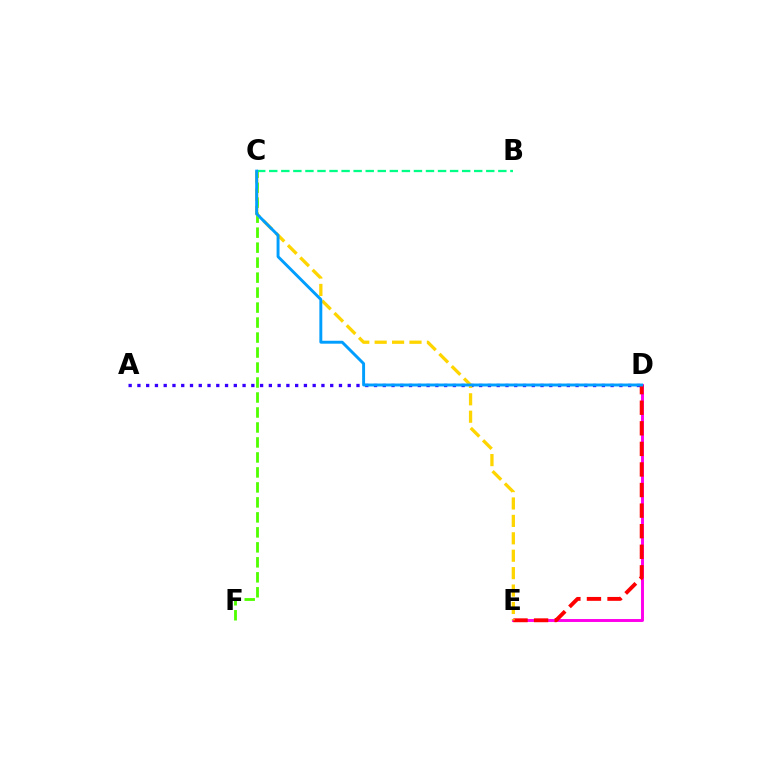{('C', 'F'): [{'color': '#4fff00', 'line_style': 'dashed', 'thickness': 2.04}], ('D', 'E'): [{'color': '#ff00ed', 'line_style': 'solid', 'thickness': 2.12}, {'color': '#ff0000', 'line_style': 'dashed', 'thickness': 2.8}], ('A', 'D'): [{'color': '#3700ff', 'line_style': 'dotted', 'thickness': 2.38}], ('C', 'E'): [{'color': '#ffd500', 'line_style': 'dashed', 'thickness': 2.37}], ('B', 'C'): [{'color': '#00ff86', 'line_style': 'dashed', 'thickness': 1.64}], ('C', 'D'): [{'color': '#009eff', 'line_style': 'solid', 'thickness': 2.1}]}